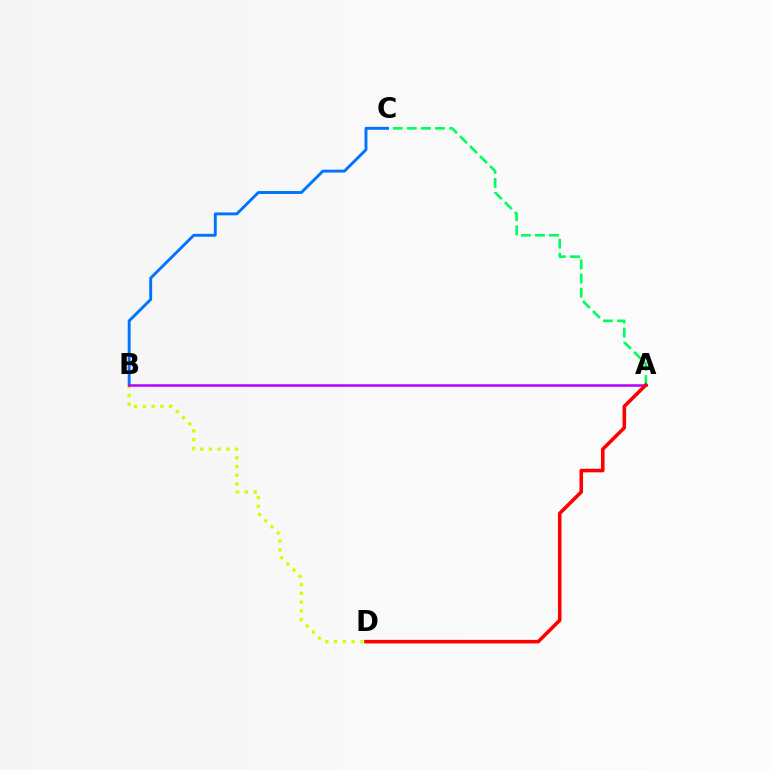{('A', 'C'): [{'color': '#00ff5c', 'line_style': 'dashed', 'thickness': 1.92}], ('B', 'D'): [{'color': '#d1ff00', 'line_style': 'dotted', 'thickness': 2.38}], ('B', 'C'): [{'color': '#0074ff', 'line_style': 'solid', 'thickness': 2.1}], ('A', 'B'): [{'color': '#b900ff', 'line_style': 'solid', 'thickness': 1.82}], ('A', 'D'): [{'color': '#ff0000', 'line_style': 'solid', 'thickness': 2.56}]}